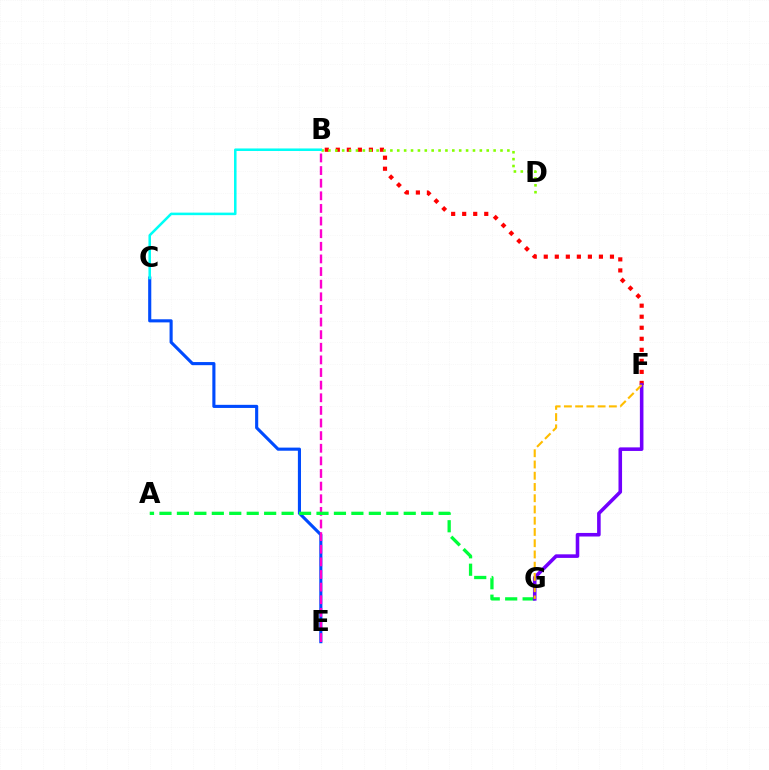{('B', 'F'): [{'color': '#ff0000', 'line_style': 'dotted', 'thickness': 3.0}], ('C', 'E'): [{'color': '#004bff', 'line_style': 'solid', 'thickness': 2.24}], ('B', 'E'): [{'color': '#ff00cf', 'line_style': 'dashed', 'thickness': 1.71}], ('A', 'G'): [{'color': '#00ff39', 'line_style': 'dashed', 'thickness': 2.37}], ('B', 'D'): [{'color': '#84ff00', 'line_style': 'dotted', 'thickness': 1.87}], ('B', 'C'): [{'color': '#00fff6', 'line_style': 'solid', 'thickness': 1.83}], ('F', 'G'): [{'color': '#7200ff', 'line_style': 'solid', 'thickness': 2.57}, {'color': '#ffbd00', 'line_style': 'dashed', 'thickness': 1.53}]}